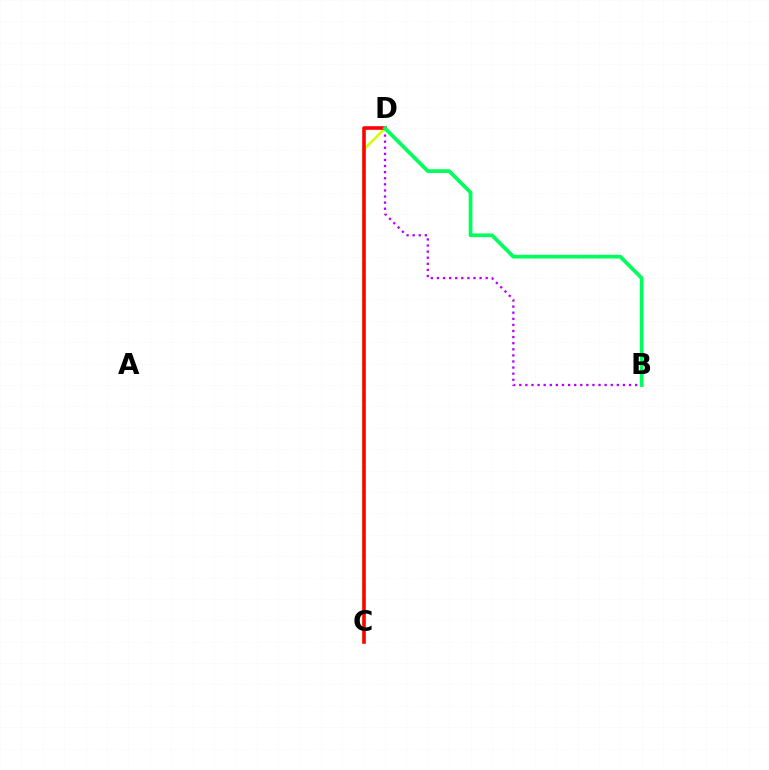{('C', 'D'): [{'color': '#0074ff', 'line_style': 'dashed', 'thickness': 1.62}, {'color': '#d1ff00', 'line_style': 'solid', 'thickness': 1.84}, {'color': '#ff0000', 'line_style': 'solid', 'thickness': 2.57}], ('B', 'D'): [{'color': '#b900ff', 'line_style': 'dotted', 'thickness': 1.66}, {'color': '#00ff5c', 'line_style': 'solid', 'thickness': 2.68}]}